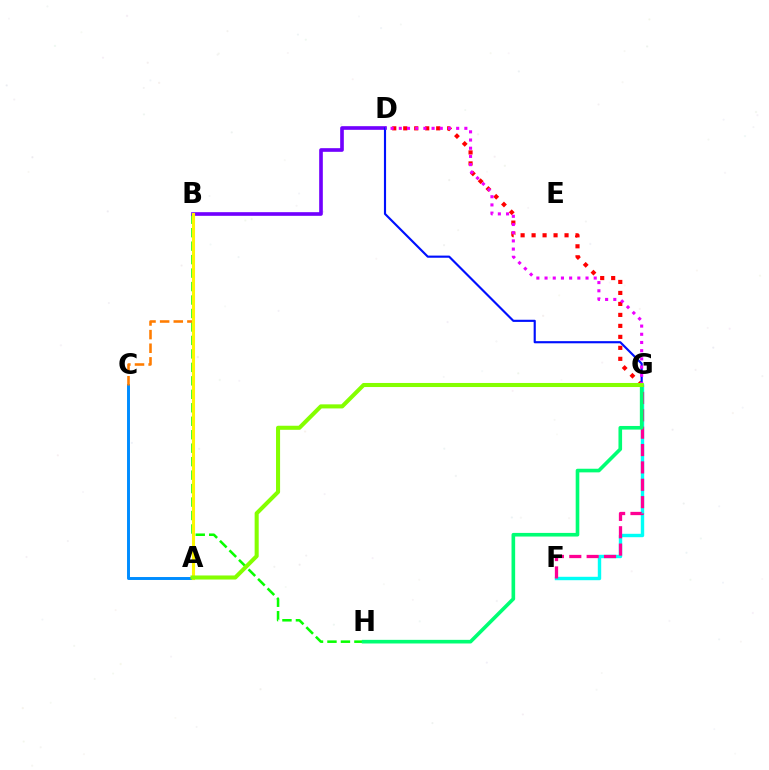{('D', 'G'): [{'color': '#ff0000', 'line_style': 'dotted', 'thickness': 2.98}, {'color': '#0010ff', 'line_style': 'solid', 'thickness': 1.55}, {'color': '#ee00ff', 'line_style': 'dotted', 'thickness': 2.23}], ('F', 'G'): [{'color': '#00fff6', 'line_style': 'solid', 'thickness': 2.45}, {'color': '#ff0094', 'line_style': 'dashed', 'thickness': 2.36}], ('B', 'H'): [{'color': '#08ff00', 'line_style': 'dashed', 'thickness': 1.83}], ('B', 'D'): [{'color': '#7200ff', 'line_style': 'solid', 'thickness': 2.63}], ('A', 'C'): [{'color': '#008cff', 'line_style': 'solid', 'thickness': 2.12}], ('B', 'C'): [{'color': '#ff7c00', 'line_style': 'dashed', 'thickness': 1.85}], ('G', 'H'): [{'color': '#00ff74', 'line_style': 'solid', 'thickness': 2.61}], ('A', 'B'): [{'color': '#fcf500', 'line_style': 'solid', 'thickness': 2.22}], ('A', 'G'): [{'color': '#84ff00', 'line_style': 'solid', 'thickness': 2.93}]}